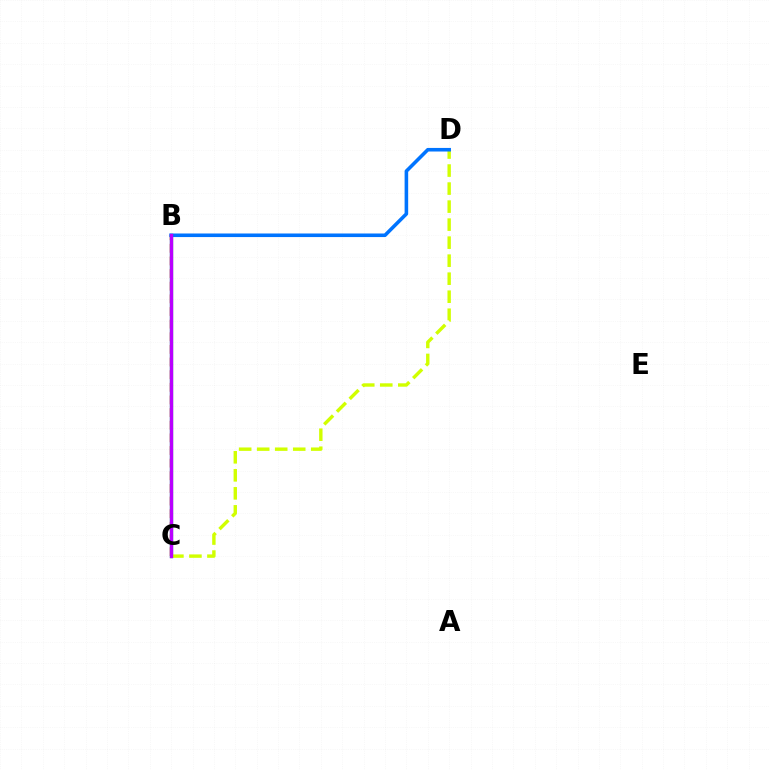{('B', 'C'): [{'color': '#ff0000', 'line_style': 'dashed', 'thickness': 1.72}, {'color': '#00ff5c', 'line_style': 'solid', 'thickness': 2.38}, {'color': '#b900ff', 'line_style': 'solid', 'thickness': 2.44}], ('C', 'D'): [{'color': '#d1ff00', 'line_style': 'dashed', 'thickness': 2.45}], ('B', 'D'): [{'color': '#0074ff', 'line_style': 'solid', 'thickness': 2.57}]}